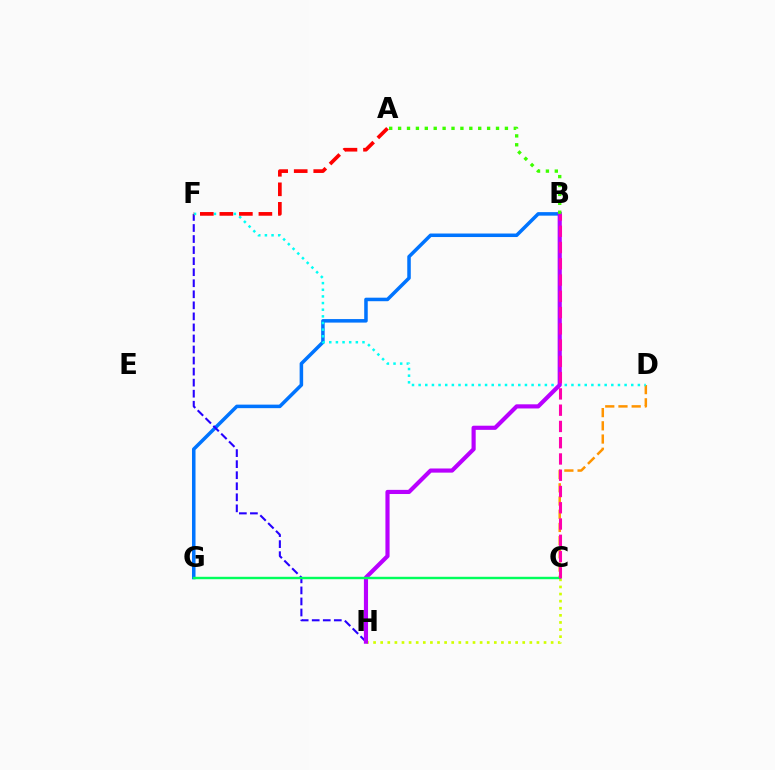{('C', 'H'): [{'color': '#d1ff00', 'line_style': 'dotted', 'thickness': 1.93}], ('C', 'D'): [{'color': '#ff9400', 'line_style': 'dashed', 'thickness': 1.79}], ('B', 'G'): [{'color': '#0074ff', 'line_style': 'solid', 'thickness': 2.54}], ('F', 'H'): [{'color': '#2500ff', 'line_style': 'dashed', 'thickness': 1.5}], ('D', 'F'): [{'color': '#00fff6', 'line_style': 'dotted', 'thickness': 1.81}], ('B', 'H'): [{'color': '#b900ff', 'line_style': 'solid', 'thickness': 2.98}], ('A', 'B'): [{'color': '#3dff00', 'line_style': 'dotted', 'thickness': 2.42}], ('C', 'G'): [{'color': '#00ff5c', 'line_style': 'solid', 'thickness': 1.74}], ('A', 'F'): [{'color': '#ff0000', 'line_style': 'dashed', 'thickness': 2.65}], ('B', 'C'): [{'color': '#ff00ac', 'line_style': 'dashed', 'thickness': 2.21}]}